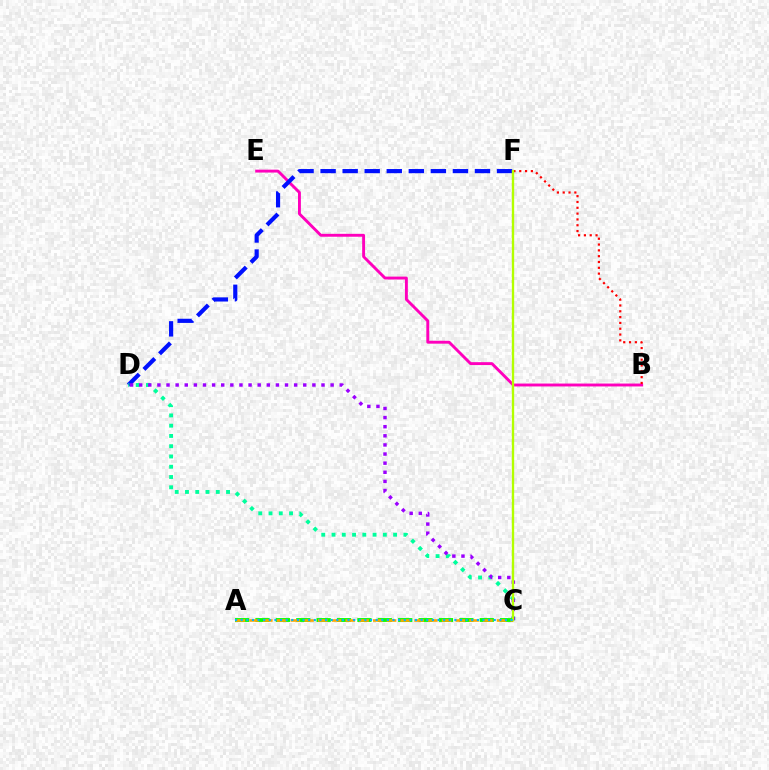{('B', 'E'): [{'color': '#ff00bd', 'line_style': 'solid', 'thickness': 2.08}], ('D', 'F'): [{'color': '#0010ff', 'line_style': 'dashed', 'thickness': 3.0}], ('C', 'D'): [{'color': '#00ff9d', 'line_style': 'dotted', 'thickness': 2.79}, {'color': '#9b00ff', 'line_style': 'dotted', 'thickness': 2.48}], ('A', 'C'): [{'color': '#08ff00', 'line_style': 'dashed', 'thickness': 2.77}, {'color': '#ffa500', 'line_style': 'dashed', 'thickness': 1.87}, {'color': '#00b5ff', 'line_style': 'dotted', 'thickness': 1.53}], ('B', 'F'): [{'color': '#ff0000', 'line_style': 'dotted', 'thickness': 1.58}], ('C', 'F'): [{'color': '#b3ff00', 'line_style': 'solid', 'thickness': 1.69}]}